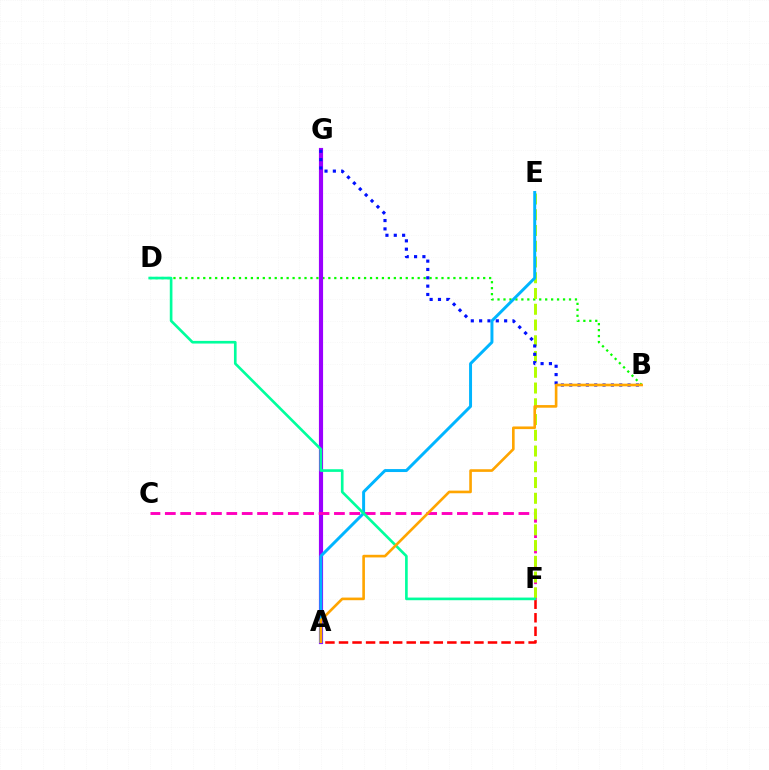{('B', 'D'): [{'color': '#08ff00', 'line_style': 'dotted', 'thickness': 1.62}], ('A', 'F'): [{'color': '#ff0000', 'line_style': 'dashed', 'thickness': 1.84}], ('A', 'G'): [{'color': '#9b00ff', 'line_style': 'solid', 'thickness': 2.99}], ('C', 'F'): [{'color': '#ff00bd', 'line_style': 'dashed', 'thickness': 2.09}], ('E', 'F'): [{'color': '#b3ff00', 'line_style': 'dashed', 'thickness': 2.14}], ('B', 'G'): [{'color': '#0010ff', 'line_style': 'dotted', 'thickness': 2.26}], ('A', 'E'): [{'color': '#00b5ff', 'line_style': 'solid', 'thickness': 2.14}], ('D', 'F'): [{'color': '#00ff9d', 'line_style': 'solid', 'thickness': 1.91}], ('A', 'B'): [{'color': '#ffa500', 'line_style': 'solid', 'thickness': 1.9}]}